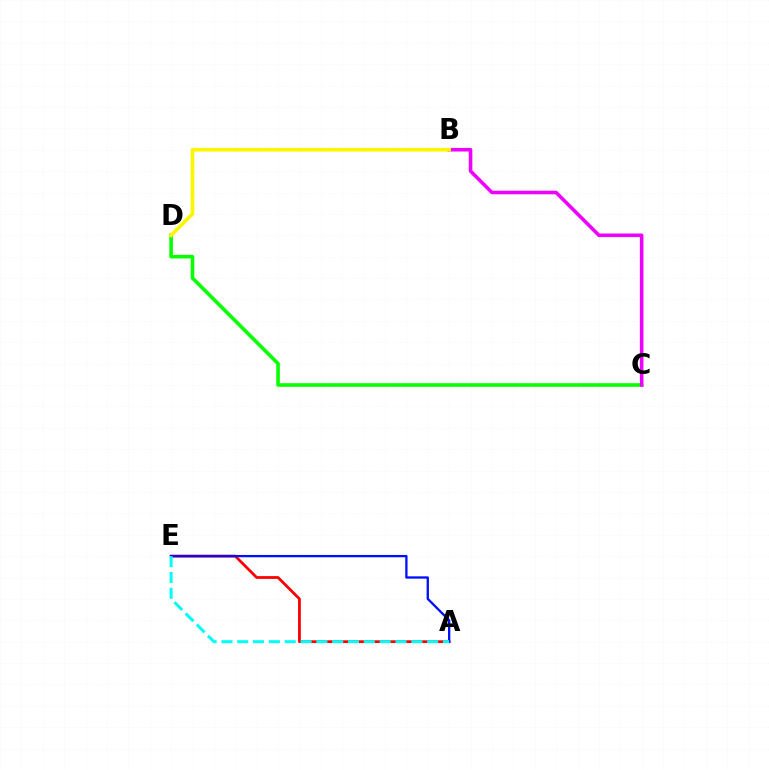{('C', 'D'): [{'color': '#08ff00', 'line_style': 'solid', 'thickness': 2.58}], ('B', 'C'): [{'color': '#ee00ff', 'line_style': 'solid', 'thickness': 2.57}], ('A', 'E'): [{'color': '#ff0000', 'line_style': 'solid', 'thickness': 1.99}, {'color': '#0010ff', 'line_style': 'solid', 'thickness': 1.66}, {'color': '#00fff6', 'line_style': 'dashed', 'thickness': 2.15}], ('B', 'D'): [{'color': '#fcf500', 'line_style': 'solid', 'thickness': 2.63}]}